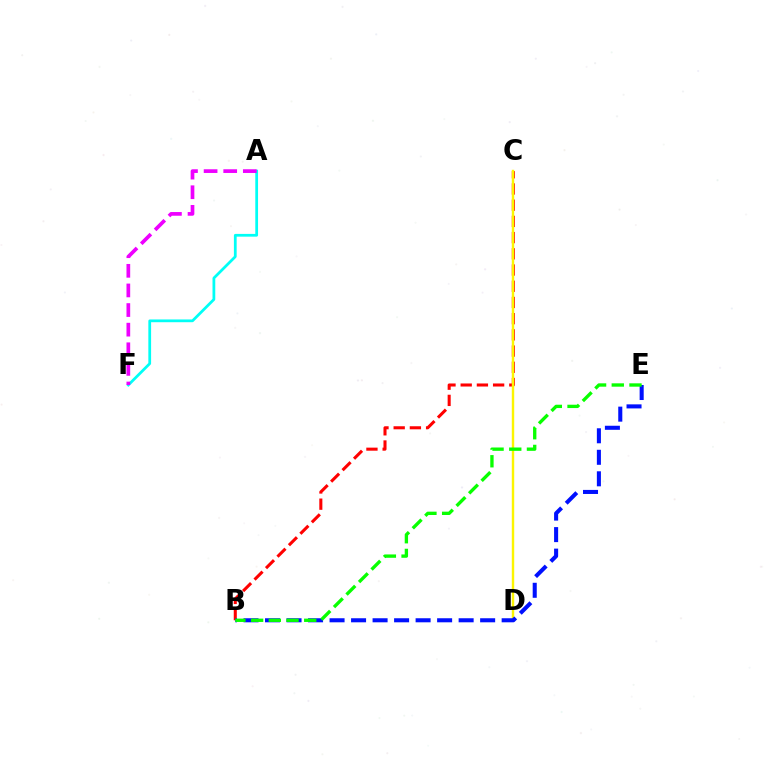{('B', 'C'): [{'color': '#ff0000', 'line_style': 'dashed', 'thickness': 2.2}], ('A', 'F'): [{'color': '#00fff6', 'line_style': 'solid', 'thickness': 1.99}, {'color': '#ee00ff', 'line_style': 'dashed', 'thickness': 2.66}], ('C', 'D'): [{'color': '#fcf500', 'line_style': 'solid', 'thickness': 1.74}], ('B', 'E'): [{'color': '#0010ff', 'line_style': 'dashed', 'thickness': 2.92}, {'color': '#08ff00', 'line_style': 'dashed', 'thickness': 2.41}]}